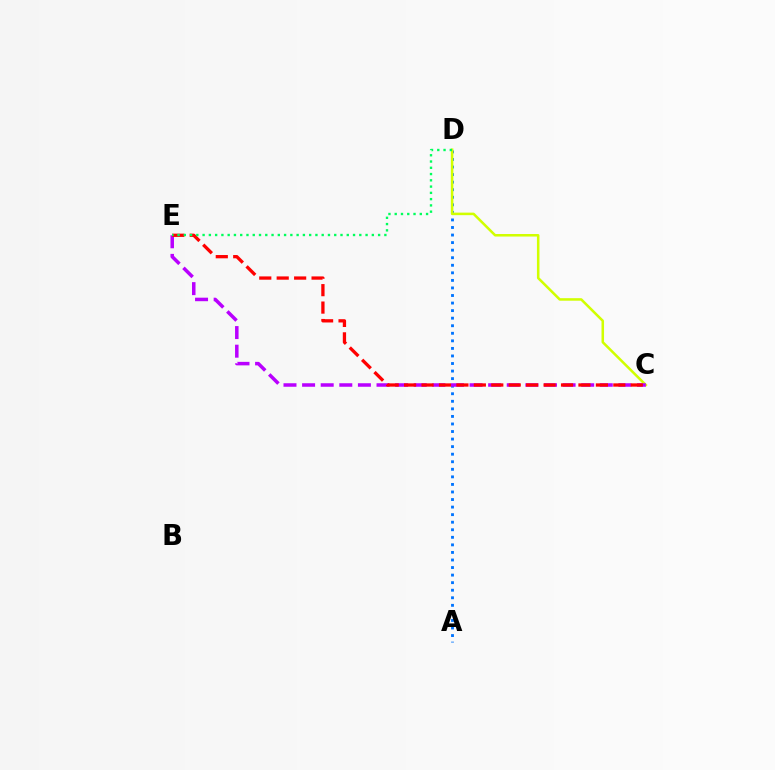{('A', 'D'): [{'color': '#0074ff', 'line_style': 'dotted', 'thickness': 2.05}], ('C', 'D'): [{'color': '#d1ff00', 'line_style': 'solid', 'thickness': 1.82}], ('C', 'E'): [{'color': '#b900ff', 'line_style': 'dashed', 'thickness': 2.53}, {'color': '#ff0000', 'line_style': 'dashed', 'thickness': 2.37}], ('D', 'E'): [{'color': '#00ff5c', 'line_style': 'dotted', 'thickness': 1.7}]}